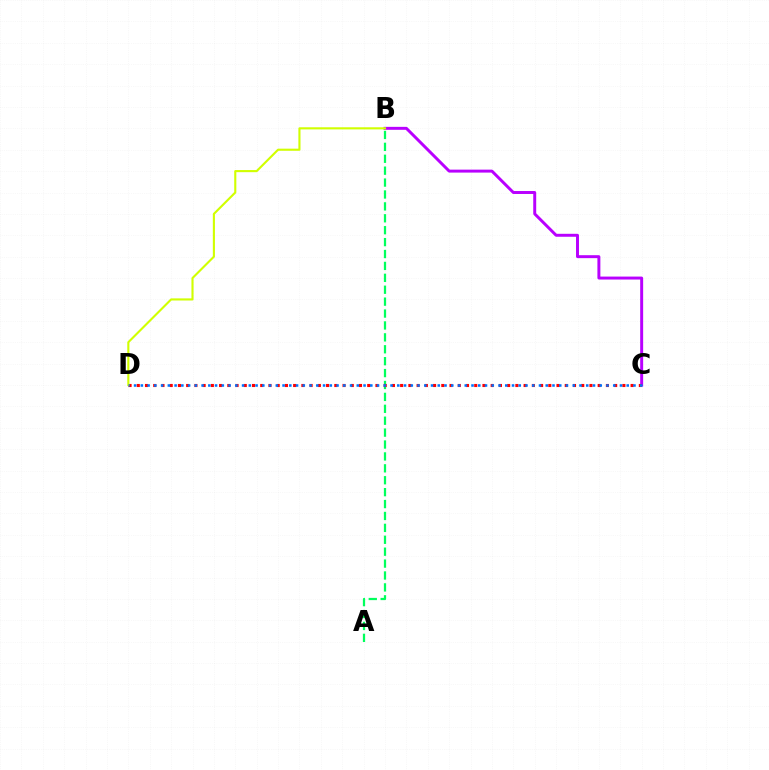{('A', 'B'): [{'color': '#00ff5c', 'line_style': 'dashed', 'thickness': 1.62}], ('B', 'C'): [{'color': '#b900ff', 'line_style': 'solid', 'thickness': 2.13}], ('C', 'D'): [{'color': '#ff0000', 'line_style': 'dotted', 'thickness': 2.24}, {'color': '#0074ff', 'line_style': 'dotted', 'thickness': 1.83}], ('B', 'D'): [{'color': '#d1ff00', 'line_style': 'solid', 'thickness': 1.53}]}